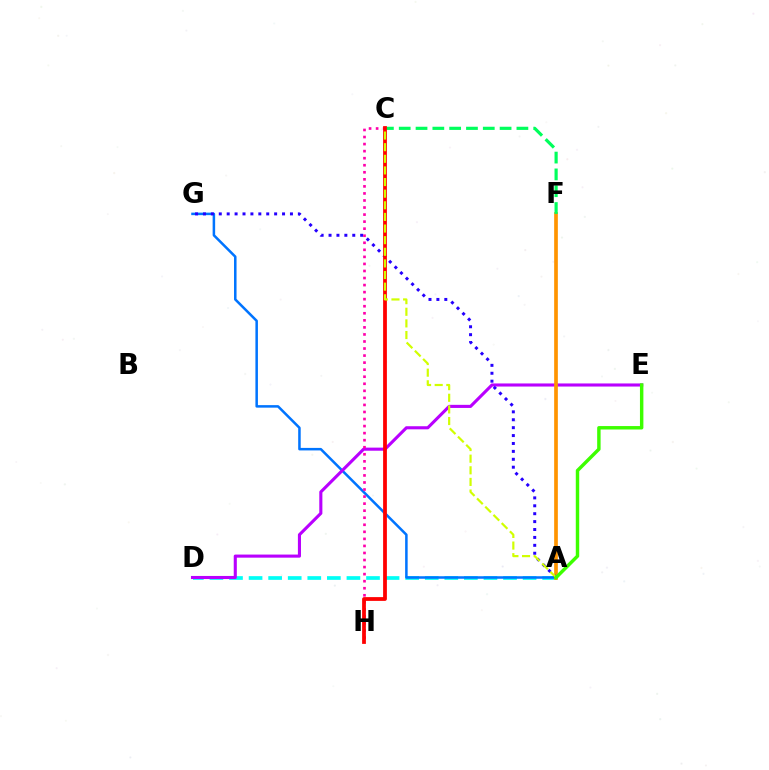{('A', 'D'): [{'color': '#00fff6', 'line_style': 'dashed', 'thickness': 2.66}], ('A', 'G'): [{'color': '#0074ff', 'line_style': 'solid', 'thickness': 1.82}, {'color': '#2500ff', 'line_style': 'dotted', 'thickness': 2.15}], ('D', 'E'): [{'color': '#b900ff', 'line_style': 'solid', 'thickness': 2.23}], ('A', 'F'): [{'color': '#ff9400', 'line_style': 'solid', 'thickness': 2.65}], ('C', 'H'): [{'color': '#ff00ac', 'line_style': 'dotted', 'thickness': 1.92}, {'color': '#ff0000', 'line_style': 'solid', 'thickness': 2.72}], ('C', 'F'): [{'color': '#00ff5c', 'line_style': 'dashed', 'thickness': 2.28}], ('A', 'C'): [{'color': '#d1ff00', 'line_style': 'dashed', 'thickness': 1.58}], ('A', 'E'): [{'color': '#3dff00', 'line_style': 'solid', 'thickness': 2.47}]}